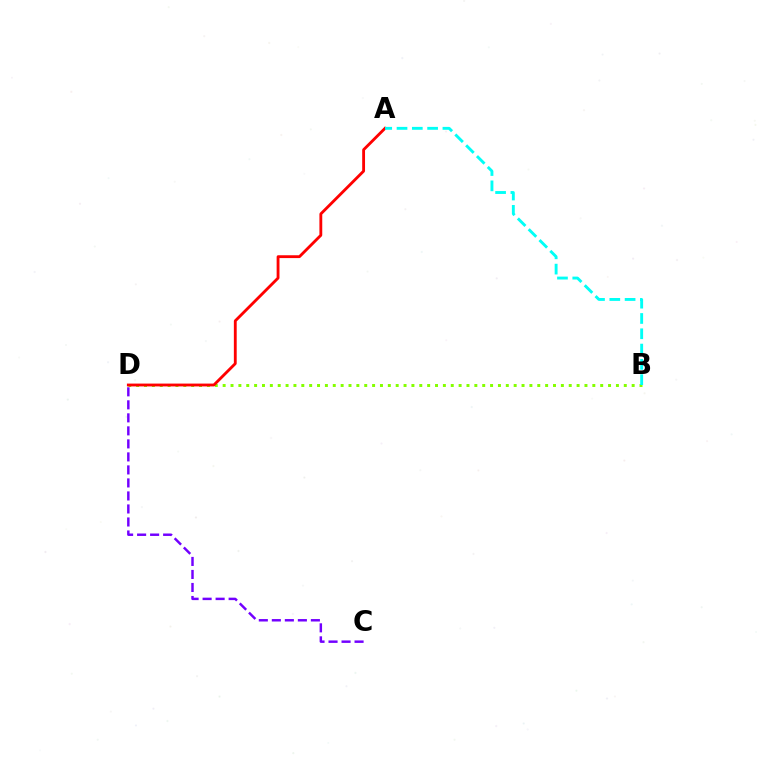{('B', 'D'): [{'color': '#84ff00', 'line_style': 'dotted', 'thickness': 2.14}], ('A', 'D'): [{'color': '#ff0000', 'line_style': 'solid', 'thickness': 2.04}], ('C', 'D'): [{'color': '#7200ff', 'line_style': 'dashed', 'thickness': 1.77}], ('A', 'B'): [{'color': '#00fff6', 'line_style': 'dashed', 'thickness': 2.08}]}